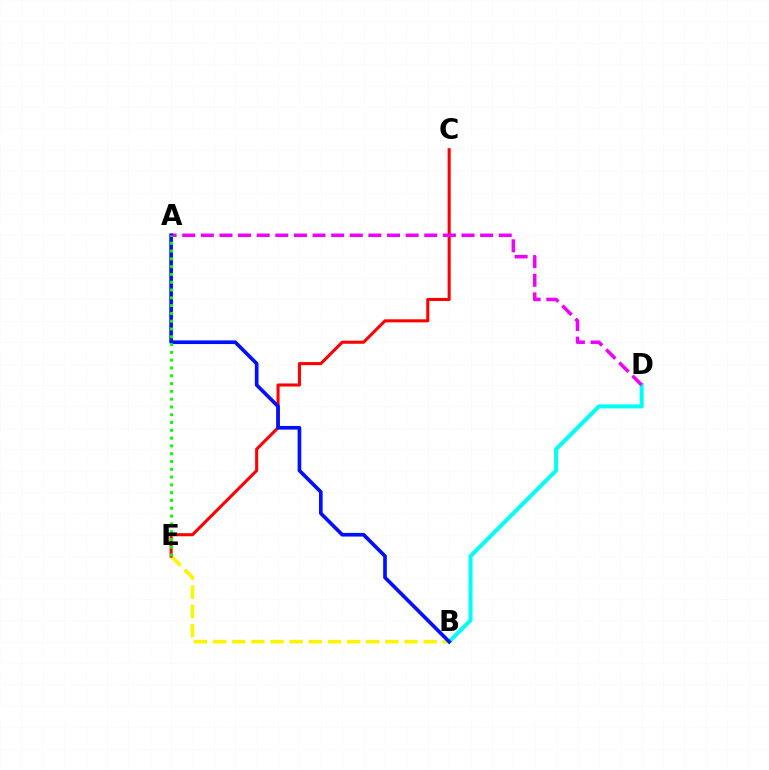{('B', 'E'): [{'color': '#fcf500', 'line_style': 'dashed', 'thickness': 2.6}], ('C', 'E'): [{'color': '#ff0000', 'line_style': 'solid', 'thickness': 2.21}], ('B', 'D'): [{'color': '#00fff6', 'line_style': 'solid', 'thickness': 2.9}], ('A', 'D'): [{'color': '#ee00ff', 'line_style': 'dashed', 'thickness': 2.53}], ('A', 'B'): [{'color': '#0010ff', 'line_style': 'solid', 'thickness': 2.63}], ('A', 'E'): [{'color': '#08ff00', 'line_style': 'dotted', 'thickness': 2.12}]}